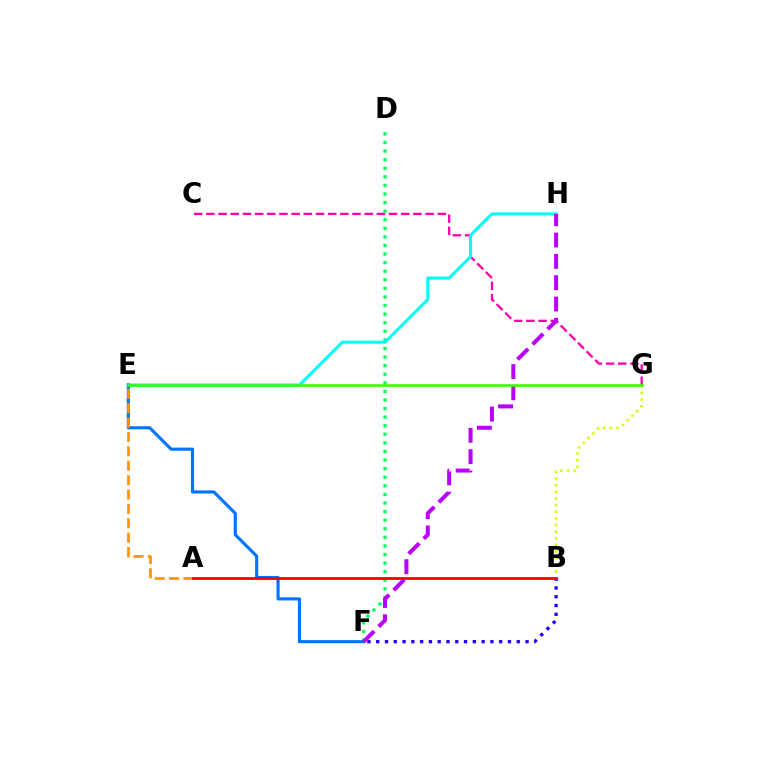{('D', 'F'): [{'color': '#00ff5c', 'line_style': 'dotted', 'thickness': 2.33}], ('C', 'G'): [{'color': '#ff00ac', 'line_style': 'dashed', 'thickness': 1.65}], ('E', 'H'): [{'color': '#00fff6', 'line_style': 'solid', 'thickness': 2.21}], ('E', 'F'): [{'color': '#0074ff', 'line_style': 'solid', 'thickness': 2.25}], ('A', 'E'): [{'color': '#ff9400', 'line_style': 'dashed', 'thickness': 1.96}], ('B', 'F'): [{'color': '#2500ff', 'line_style': 'dotted', 'thickness': 2.39}], ('B', 'G'): [{'color': '#d1ff00', 'line_style': 'dotted', 'thickness': 1.8}], ('F', 'H'): [{'color': '#b900ff', 'line_style': 'dashed', 'thickness': 2.9}], ('A', 'B'): [{'color': '#ff0000', 'line_style': 'solid', 'thickness': 2.01}], ('E', 'G'): [{'color': '#3dff00', 'line_style': 'solid', 'thickness': 1.9}]}